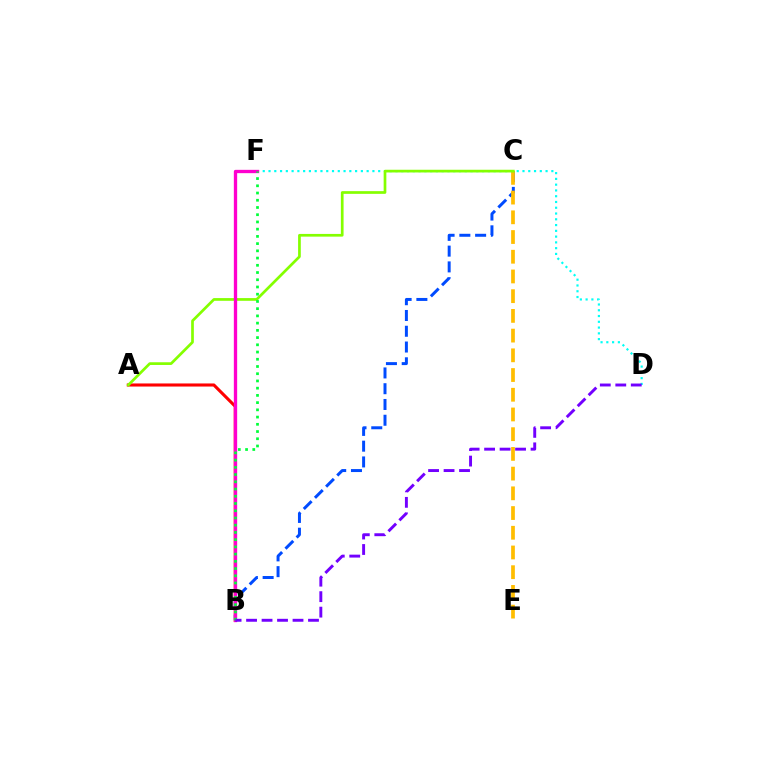{('A', 'B'): [{'color': '#ff0000', 'line_style': 'solid', 'thickness': 2.22}], ('B', 'C'): [{'color': '#004bff', 'line_style': 'dashed', 'thickness': 2.14}], ('D', 'F'): [{'color': '#00fff6', 'line_style': 'dotted', 'thickness': 1.57}], ('C', 'E'): [{'color': '#ffbd00', 'line_style': 'dashed', 'thickness': 2.68}], ('A', 'C'): [{'color': '#84ff00', 'line_style': 'solid', 'thickness': 1.95}], ('B', 'F'): [{'color': '#ff00cf', 'line_style': 'solid', 'thickness': 2.39}, {'color': '#00ff39', 'line_style': 'dotted', 'thickness': 1.96}], ('B', 'D'): [{'color': '#7200ff', 'line_style': 'dashed', 'thickness': 2.1}]}